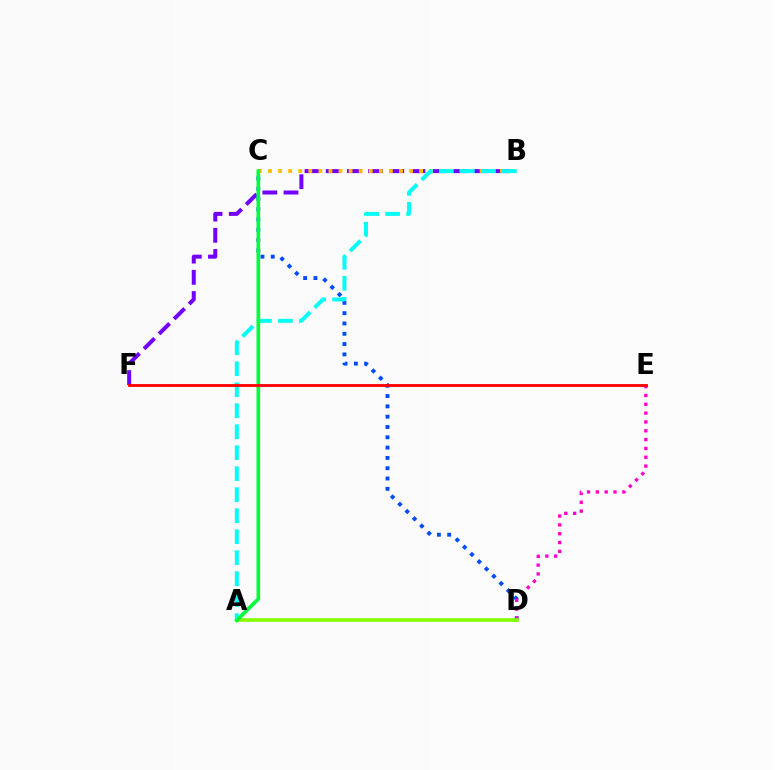{('B', 'F'): [{'color': '#7200ff', 'line_style': 'dashed', 'thickness': 2.88}], ('C', 'D'): [{'color': '#004bff', 'line_style': 'dotted', 'thickness': 2.8}], ('D', 'E'): [{'color': '#ff00cf', 'line_style': 'dotted', 'thickness': 2.4}], ('A', 'D'): [{'color': '#84ff00', 'line_style': 'solid', 'thickness': 2.62}], ('B', 'C'): [{'color': '#ffbd00', 'line_style': 'dotted', 'thickness': 2.74}], ('A', 'B'): [{'color': '#00fff6', 'line_style': 'dashed', 'thickness': 2.85}], ('A', 'C'): [{'color': '#00ff39', 'line_style': 'solid', 'thickness': 2.63}], ('E', 'F'): [{'color': '#ff0000', 'line_style': 'solid', 'thickness': 2.03}]}